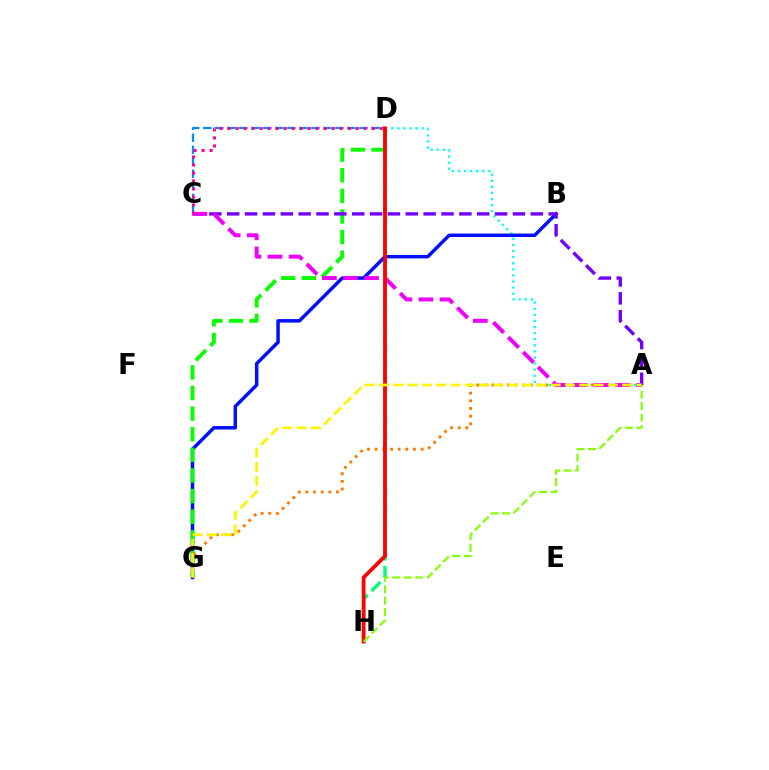{('A', 'D'): [{'color': '#00fff6', 'line_style': 'dotted', 'thickness': 1.65}], ('B', 'G'): [{'color': '#0010ff', 'line_style': 'solid', 'thickness': 2.51}], ('D', 'H'): [{'color': '#00ff74', 'line_style': 'dashed', 'thickness': 2.45}, {'color': '#ff0000', 'line_style': 'solid', 'thickness': 2.72}], ('D', 'G'): [{'color': '#08ff00', 'line_style': 'dashed', 'thickness': 2.8}], ('A', 'C'): [{'color': '#7200ff', 'line_style': 'dashed', 'thickness': 2.43}, {'color': '#ee00ff', 'line_style': 'dashed', 'thickness': 2.86}], ('A', 'G'): [{'color': '#ff7c00', 'line_style': 'dotted', 'thickness': 2.08}, {'color': '#fcf500', 'line_style': 'dashed', 'thickness': 1.94}], ('C', 'D'): [{'color': '#008cff', 'line_style': 'dashed', 'thickness': 1.63}, {'color': '#ff0094', 'line_style': 'dotted', 'thickness': 2.18}], ('A', 'H'): [{'color': '#84ff00', 'line_style': 'dashed', 'thickness': 1.56}]}